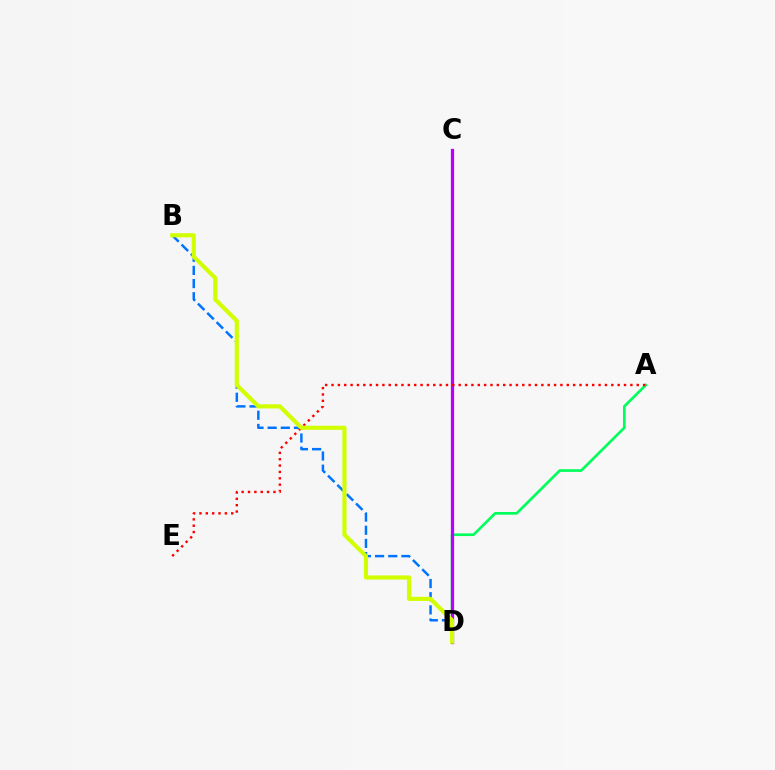{('B', 'D'): [{'color': '#0074ff', 'line_style': 'dashed', 'thickness': 1.79}, {'color': '#d1ff00', 'line_style': 'solid', 'thickness': 2.97}], ('A', 'D'): [{'color': '#00ff5c', 'line_style': 'solid', 'thickness': 1.92}], ('C', 'D'): [{'color': '#b900ff', 'line_style': 'solid', 'thickness': 2.33}], ('A', 'E'): [{'color': '#ff0000', 'line_style': 'dotted', 'thickness': 1.73}]}